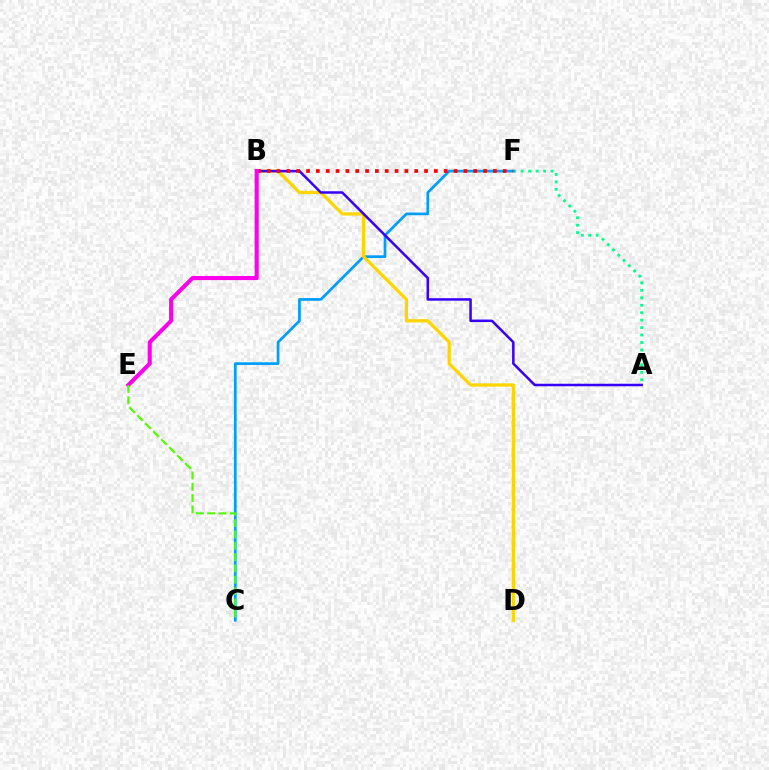{('A', 'F'): [{'color': '#00ff86', 'line_style': 'dotted', 'thickness': 2.02}], ('C', 'F'): [{'color': '#009eff', 'line_style': 'solid', 'thickness': 1.94}], ('B', 'D'): [{'color': '#ffd500', 'line_style': 'solid', 'thickness': 2.34}], ('A', 'B'): [{'color': '#3700ff', 'line_style': 'solid', 'thickness': 1.81}], ('B', 'F'): [{'color': '#ff0000', 'line_style': 'dotted', 'thickness': 2.67}], ('B', 'E'): [{'color': '#ff00ed', 'line_style': 'solid', 'thickness': 2.93}], ('C', 'E'): [{'color': '#4fff00', 'line_style': 'dashed', 'thickness': 1.54}]}